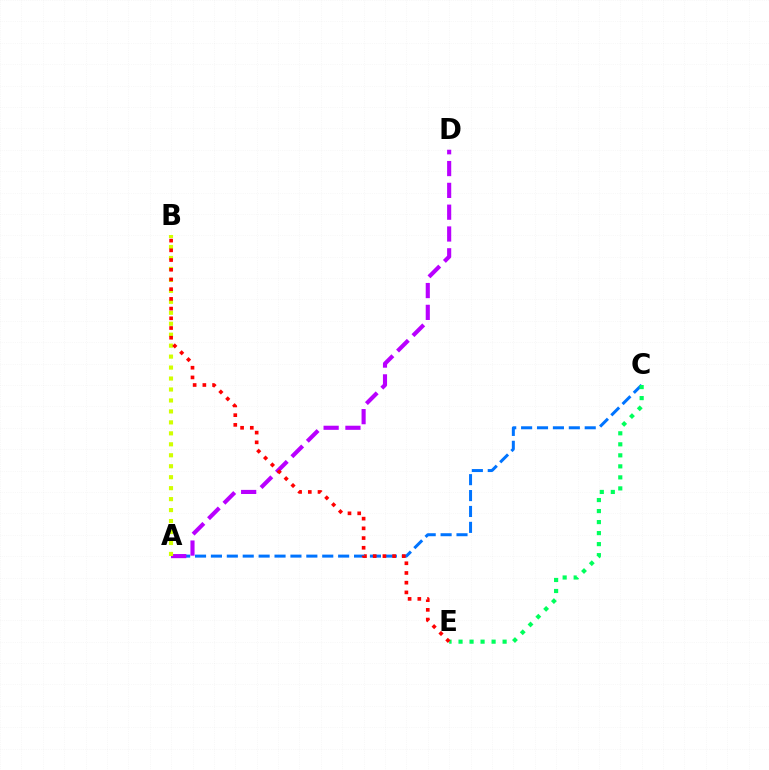{('A', 'C'): [{'color': '#0074ff', 'line_style': 'dashed', 'thickness': 2.16}], ('A', 'D'): [{'color': '#b900ff', 'line_style': 'dashed', 'thickness': 2.96}], ('A', 'B'): [{'color': '#d1ff00', 'line_style': 'dotted', 'thickness': 2.98}], ('C', 'E'): [{'color': '#00ff5c', 'line_style': 'dotted', 'thickness': 2.99}], ('B', 'E'): [{'color': '#ff0000', 'line_style': 'dotted', 'thickness': 2.64}]}